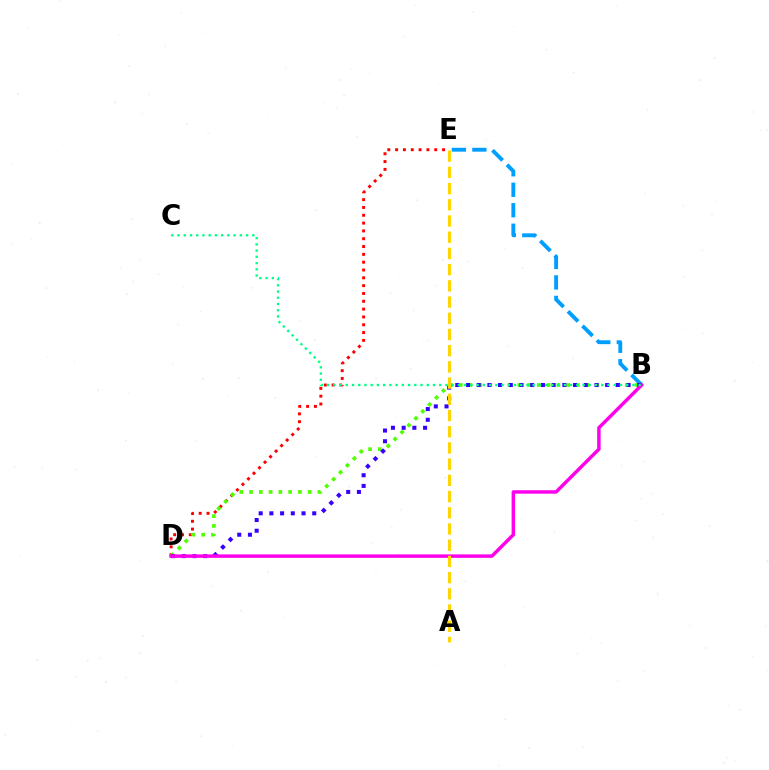{('D', 'E'): [{'color': '#ff0000', 'line_style': 'dotted', 'thickness': 2.12}], ('B', 'E'): [{'color': '#009eff', 'line_style': 'dashed', 'thickness': 2.78}], ('B', 'D'): [{'color': '#4fff00', 'line_style': 'dotted', 'thickness': 2.65}, {'color': '#3700ff', 'line_style': 'dotted', 'thickness': 2.91}, {'color': '#ff00ed', 'line_style': 'solid', 'thickness': 2.49}], ('A', 'E'): [{'color': '#ffd500', 'line_style': 'dashed', 'thickness': 2.2}], ('B', 'C'): [{'color': '#00ff86', 'line_style': 'dotted', 'thickness': 1.69}]}